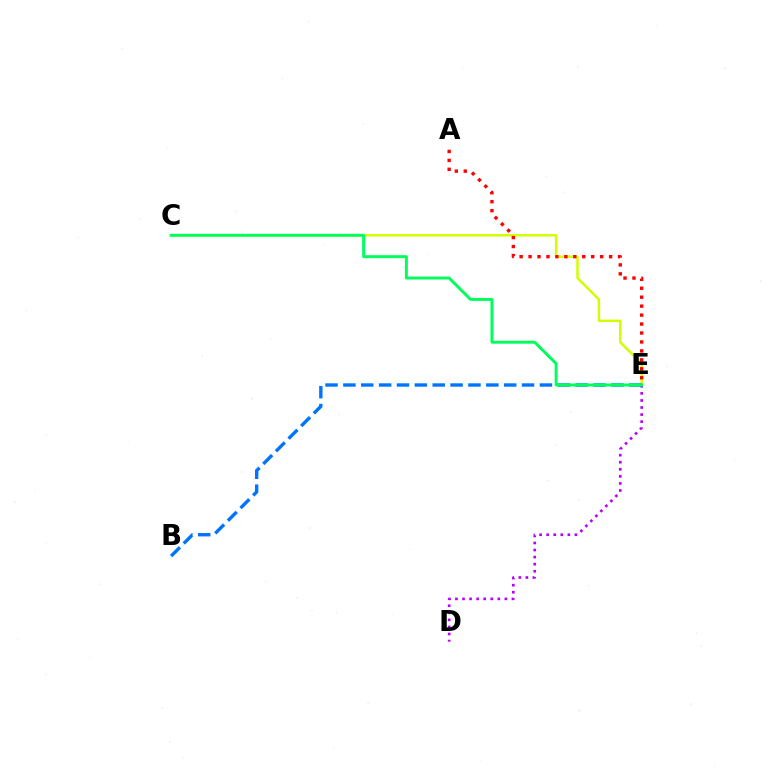{('C', 'E'): [{'color': '#d1ff00', 'line_style': 'solid', 'thickness': 1.79}, {'color': '#00ff5c', 'line_style': 'solid', 'thickness': 2.12}], ('D', 'E'): [{'color': '#b900ff', 'line_style': 'dotted', 'thickness': 1.92}], ('B', 'E'): [{'color': '#0074ff', 'line_style': 'dashed', 'thickness': 2.43}], ('A', 'E'): [{'color': '#ff0000', 'line_style': 'dotted', 'thickness': 2.43}]}